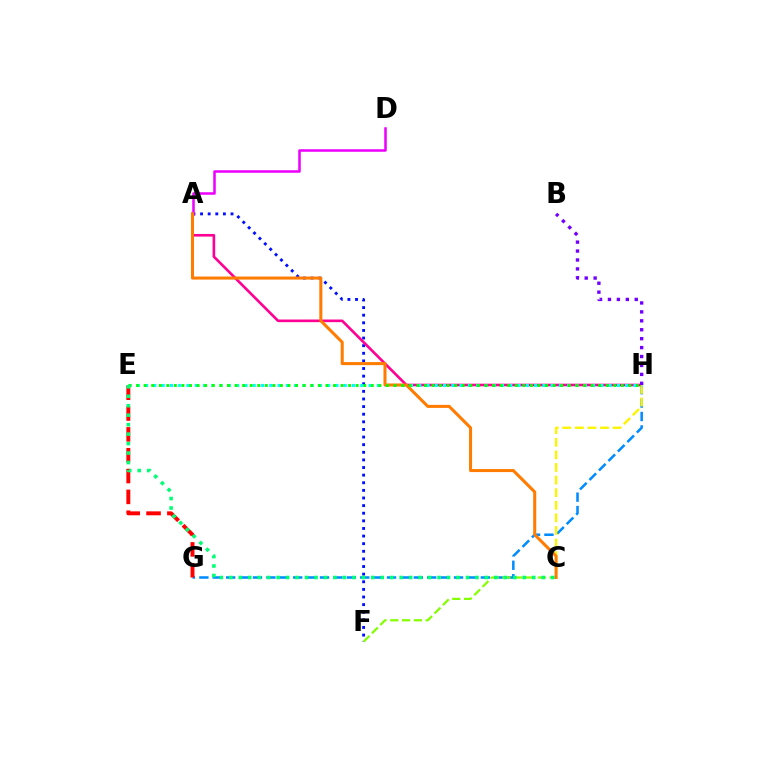{('G', 'H'): [{'color': '#008cff', 'line_style': 'dashed', 'thickness': 1.82}], ('A', 'F'): [{'color': '#0010ff', 'line_style': 'dotted', 'thickness': 2.07}], ('A', 'H'): [{'color': '#ff0094', 'line_style': 'solid', 'thickness': 1.89}], ('C', 'H'): [{'color': '#fcf500', 'line_style': 'dashed', 'thickness': 1.71}], ('C', 'F'): [{'color': '#84ff00', 'line_style': 'dashed', 'thickness': 1.6}], ('E', 'H'): [{'color': '#00fff6', 'line_style': 'dotted', 'thickness': 2.25}, {'color': '#08ff00', 'line_style': 'dotted', 'thickness': 2.06}], ('A', 'D'): [{'color': '#ee00ff', 'line_style': 'solid', 'thickness': 1.83}], ('B', 'H'): [{'color': '#7200ff', 'line_style': 'dotted', 'thickness': 2.43}], ('E', 'G'): [{'color': '#ff0000', 'line_style': 'dashed', 'thickness': 2.83}], ('A', 'C'): [{'color': '#ff7c00', 'line_style': 'solid', 'thickness': 2.19}], ('C', 'E'): [{'color': '#00ff74', 'line_style': 'dotted', 'thickness': 2.57}]}